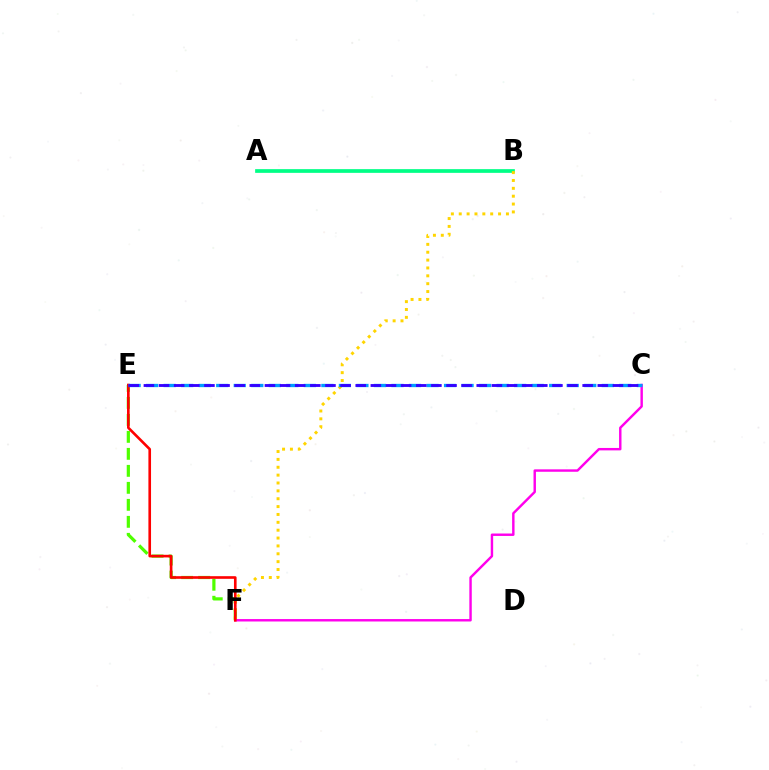{('E', 'F'): [{'color': '#4fff00', 'line_style': 'dashed', 'thickness': 2.31}, {'color': '#ff0000', 'line_style': 'solid', 'thickness': 1.9}], ('A', 'B'): [{'color': '#00ff86', 'line_style': 'solid', 'thickness': 2.67}], ('B', 'F'): [{'color': '#ffd500', 'line_style': 'dotted', 'thickness': 2.14}], ('C', 'F'): [{'color': '#ff00ed', 'line_style': 'solid', 'thickness': 1.75}], ('C', 'E'): [{'color': '#009eff', 'line_style': 'dashed', 'thickness': 2.38}, {'color': '#3700ff', 'line_style': 'dashed', 'thickness': 2.06}]}